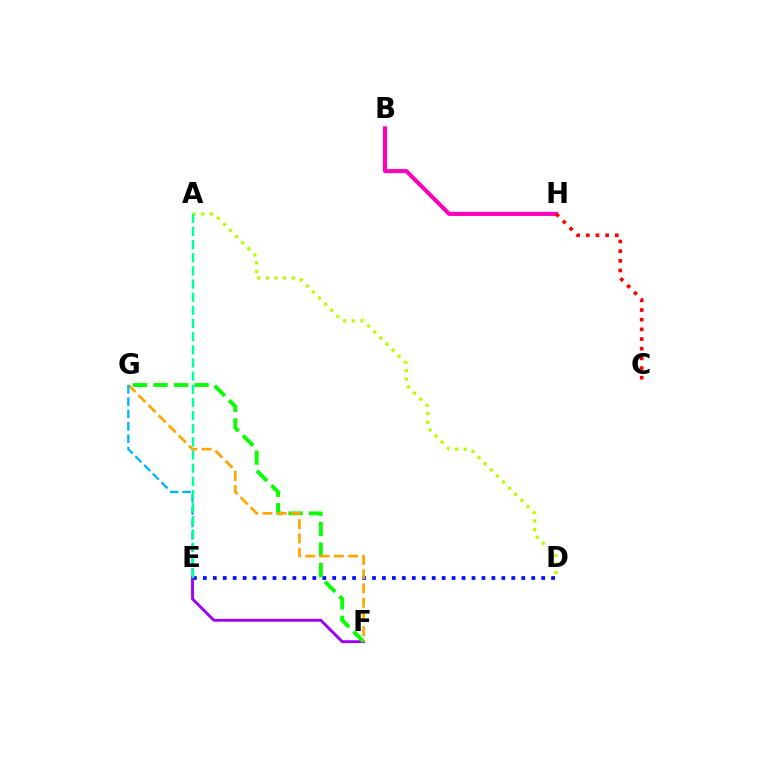{('B', 'H'): [{'color': '#ff00bd', 'line_style': 'solid', 'thickness': 2.96}], ('D', 'E'): [{'color': '#0010ff', 'line_style': 'dotted', 'thickness': 2.7}], ('E', 'F'): [{'color': '#9b00ff', 'line_style': 'solid', 'thickness': 2.06}], ('A', 'D'): [{'color': '#b3ff00', 'line_style': 'dotted', 'thickness': 2.35}], ('C', 'H'): [{'color': '#ff0000', 'line_style': 'dotted', 'thickness': 2.63}], ('F', 'G'): [{'color': '#08ff00', 'line_style': 'dashed', 'thickness': 2.79}, {'color': '#ffa500', 'line_style': 'dashed', 'thickness': 1.94}], ('E', 'G'): [{'color': '#00b5ff', 'line_style': 'dashed', 'thickness': 1.68}], ('A', 'E'): [{'color': '#00ff9d', 'line_style': 'dashed', 'thickness': 1.79}]}